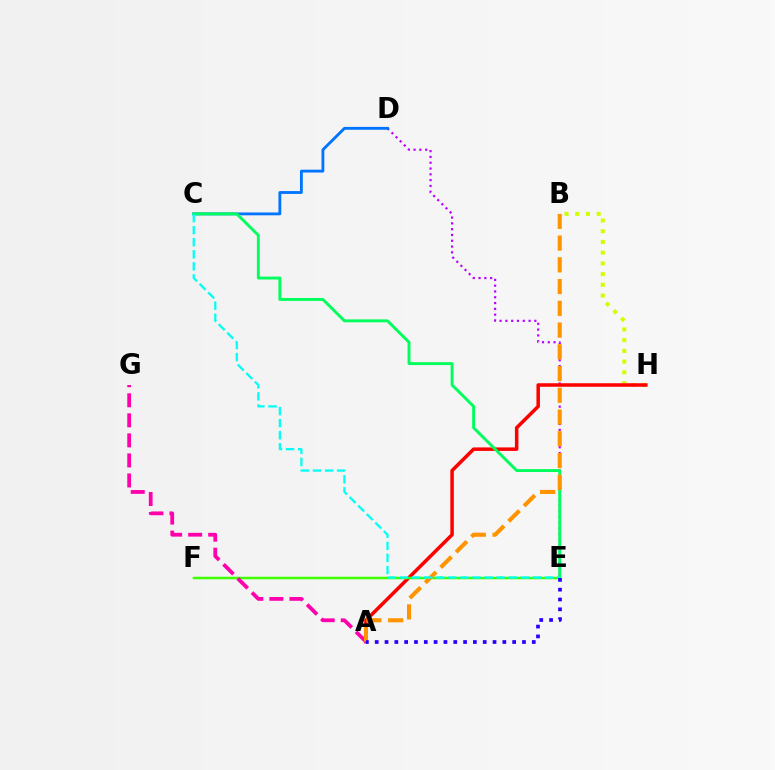{('D', 'E'): [{'color': '#b900ff', 'line_style': 'dotted', 'thickness': 1.58}], ('C', 'D'): [{'color': '#0074ff', 'line_style': 'solid', 'thickness': 2.04}], ('B', 'H'): [{'color': '#d1ff00', 'line_style': 'dotted', 'thickness': 2.91}], ('A', 'H'): [{'color': '#ff0000', 'line_style': 'solid', 'thickness': 2.53}], ('E', 'F'): [{'color': '#3dff00', 'line_style': 'solid', 'thickness': 1.8}], ('C', 'E'): [{'color': '#00ff5c', 'line_style': 'solid', 'thickness': 2.09}, {'color': '#00fff6', 'line_style': 'dashed', 'thickness': 1.64}], ('A', 'G'): [{'color': '#ff00ac', 'line_style': 'dashed', 'thickness': 2.72}], ('A', 'B'): [{'color': '#ff9400', 'line_style': 'dashed', 'thickness': 2.95}], ('A', 'E'): [{'color': '#2500ff', 'line_style': 'dotted', 'thickness': 2.67}]}